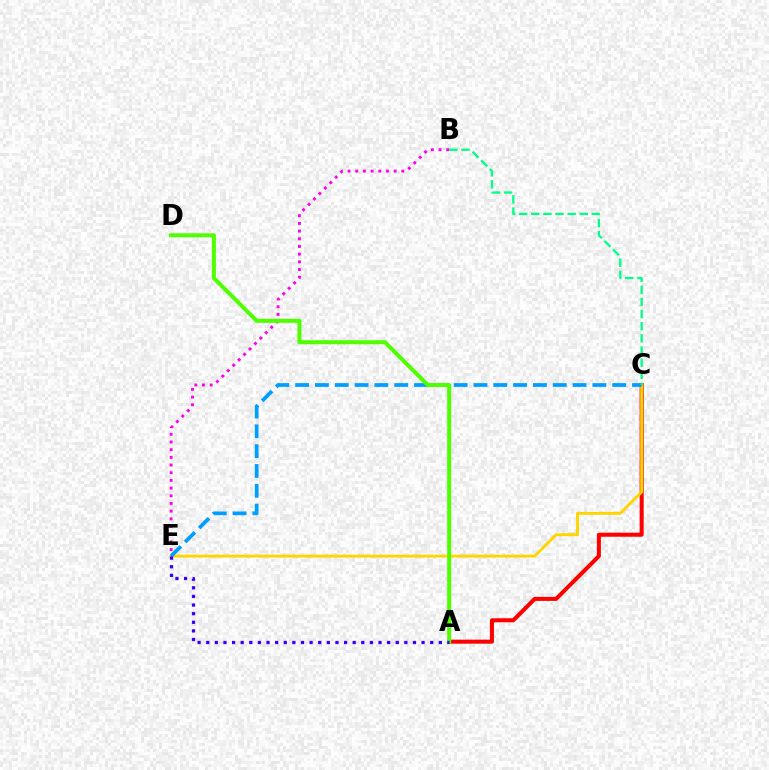{('A', 'C'): [{'color': '#ff0000', 'line_style': 'solid', 'thickness': 2.91}], ('B', 'E'): [{'color': '#ff00ed', 'line_style': 'dotted', 'thickness': 2.09}], ('C', 'E'): [{'color': '#ffd500', 'line_style': 'solid', 'thickness': 2.09}, {'color': '#009eff', 'line_style': 'dashed', 'thickness': 2.69}], ('A', 'D'): [{'color': '#4fff00', 'line_style': 'solid', 'thickness': 2.89}], ('B', 'C'): [{'color': '#00ff86', 'line_style': 'dashed', 'thickness': 1.65}], ('A', 'E'): [{'color': '#3700ff', 'line_style': 'dotted', 'thickness': 2.34}]}